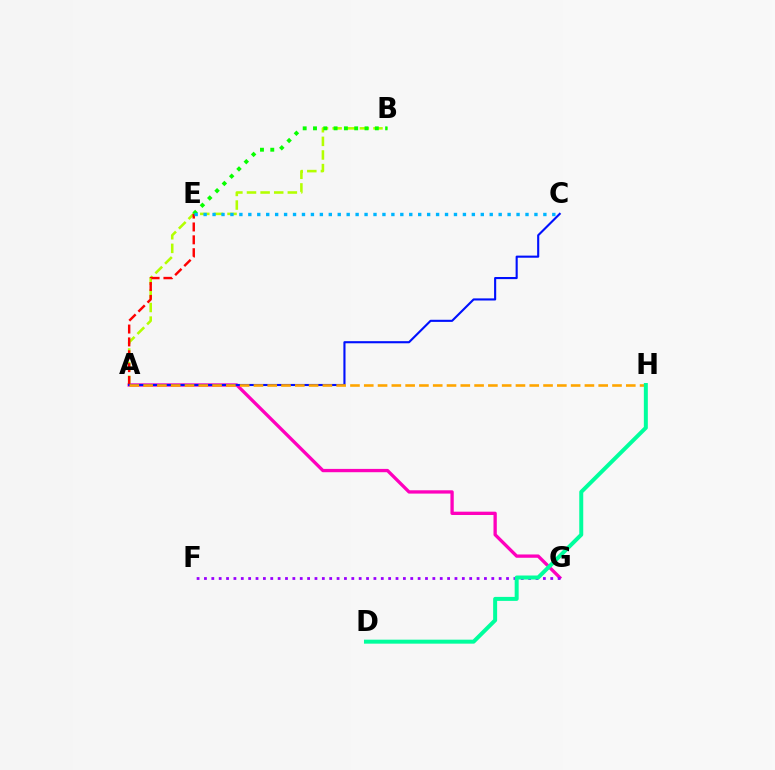{('A', 'G'): [{'color': '#ff00bd', 'line_style': 'solid', 'thickness': 2.38}], ('F', 'G'): [{'color': '#9b00ff', 'line_style': 'dotted', 'thickness': 2.0}], ('A', 'B'): [{'color': '#b3ff00', 'line_style': 'dashed', 'thickness': 1.85}], ('A', 'E'): [{'color': '#ff0000', 'line_style': 'dashed', 'thickness': 1.75}], ('B', 'E'): [{'color': '#08ff00', 'line_style': 'dotted', 'thickness': 2.8}], ('C', 'E'): [{'color': '#00b5ff', 'line_style': 'dotted', 'thickness': 2.43}], ('A', 'C'): [{'color': '#0010ff', 'line_style': 'solid', 'thickness': 1.52}], ('A', 'H'): [{'color': '#ffa500', 'line_style': 'dashed', 'thickness': 1.87}], ('D', 'H'): [{'color': '#00ff9d', 'line_style': 'solid', 'thickness': 2.86}]}